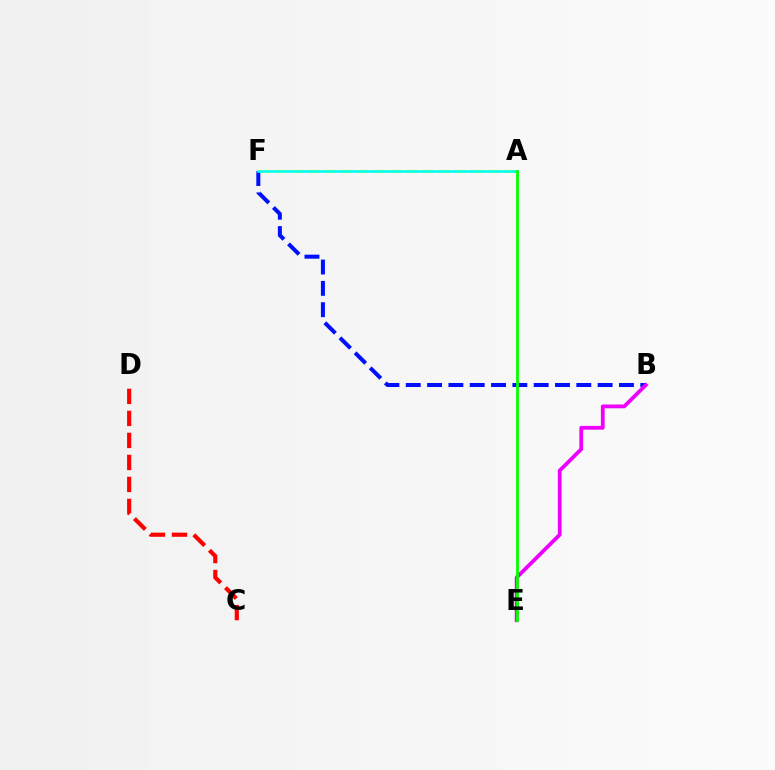{('A', 'F'): [{'color': '#fcf500', 'line_style': 'dashed', 'thickness': 2.22}, {'color': '#00fff6', 'line_style': 'solid', 'thickness': 1.91}], ('B', 'F'): [{'color': '#0010ff', 'line_style': 'dashed', 'thickness': 2.9}], ('B', 'E'): [{'color': '#ee00ff', 'line_style': 'solid', 'thickness': 2.72}], ('A', 'E'): [{'color': '#08ff00', 'line_style': 'solid', 'thickness': 2.04}], ('C', 'D'): [{'color': '#ff0000', 'line_style': 'dashed', 'thickness': 2.99}]}